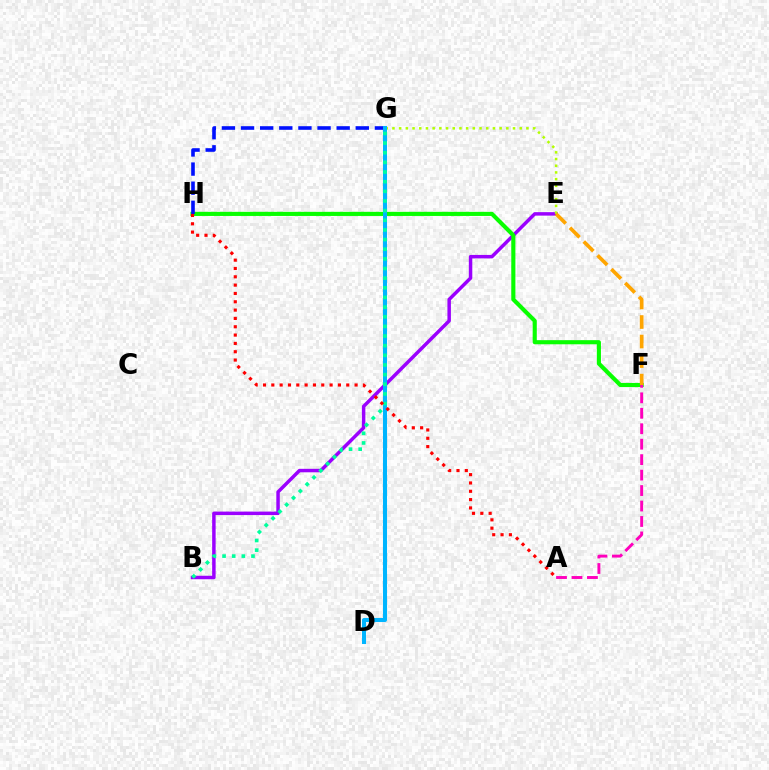{('B', 'E'): [{'color': '#9b00ff', 'line_style': 'solid', 'thickness': 2.5}], ('F', 'H'): [{'color': '#08ff00', 'line_style': 'solid', 'thickness': 2.97}], ('G', 'H'): [{'color': '#0010ff', 'line_style': 'dashed', 'thickness': 2.6}], ('A', 'F'): [{'color': '#ff00bd', 'line_style': 'dashed', 'thickness': 2.1}], ('E', 'G'): [{'color': '#b3ff00', 'line_style': 'dotted', 'thickness': 1.82}], ('D', 'G'): [{'color': '#00b5ff', 'line_style': 'solid', 'thickness': 2.91}], ('B', 'G'): [{'color': '#00ff9d', 'line_style': 'dotted', 'thickness': 2.62}], ('E', 'F'): [{'color': '#ffa500', 'line_style': 'dashed', 'thickness': 2.65}], ('A', 'H'): [{'color': '#ff0000', 'line_style': 'dotted', 'thickness': 2.26}]}